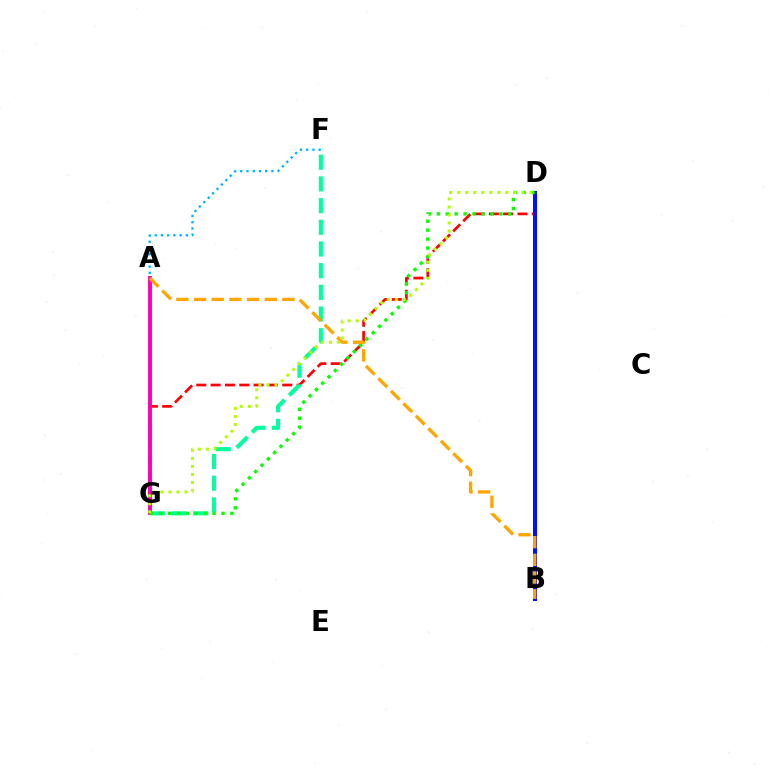{('B', 'D'): [{'color': '#9b00ff', 'line_style': 'solid', 'thickness': 2.89}, {'color': '#0010ff', 'line_style': 'solid', 'thickness': 2.87}], ('D', 'G'): [{'color': '#ff0000', 'line_style': 'dashed', 'thickness': 1.95}, {'color': '#08ff00', 'line_style': 'dotted', 'thickness': 2.43}, {'color': '#b3ff00', 'line_style': 'dotted', 'thickness': 2.18}], ('F', 'G'): [{'color': '#00ff9d', 'line_style': 'dashed', 'thickness': 2.95}], ('A', 'G'): [{'color': '#ff00bd', 'line_style': 'solid', 'thickness': 2.82}], ('A', 'B'): [{'color': '#ffa500', 'line_style': 'dashed', 'thickness': 2.4}], ('A', 'F'): [{'color': '#00b5ff', 'line_style': 'dotted', 'thickness': 1.69}]}